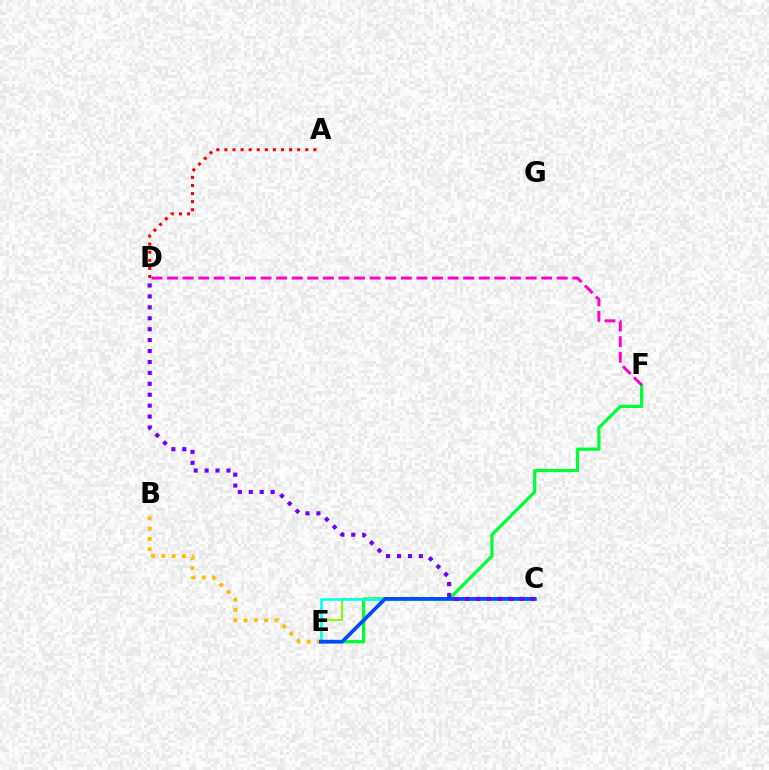{('E', 'F'): [{'color': '#00ff39', 'line_style': 'solid', 'thickness': 2.33}], ('B', 'E'): [{'color': '#ffbd00', 'line_style': 'dotted', 'thickness': 2.79}], ('C', 'E'): [{'color': '#84ff00', 'line_style': 'solid', 'thickness': 1.51}, {'color': '#00fff6', 'line_style': 'solid', 'thickness': 1.85}, {'color': '#004bff', 'line_style': 'solid', 'thickness': 2.69}], ('D', 'F'): [{'color': '#ff00cf', 'line_style': 'dashed', 'thickness': 2.12}], ('A', 'D'): [{'color': '#ff0000', 'line_style': 'dotted', 'thickness': 2.2}], ('C', 'D'): [{'color': '#7200ff', 'line_style': 'dotted', 'thickness': 2.97}]}